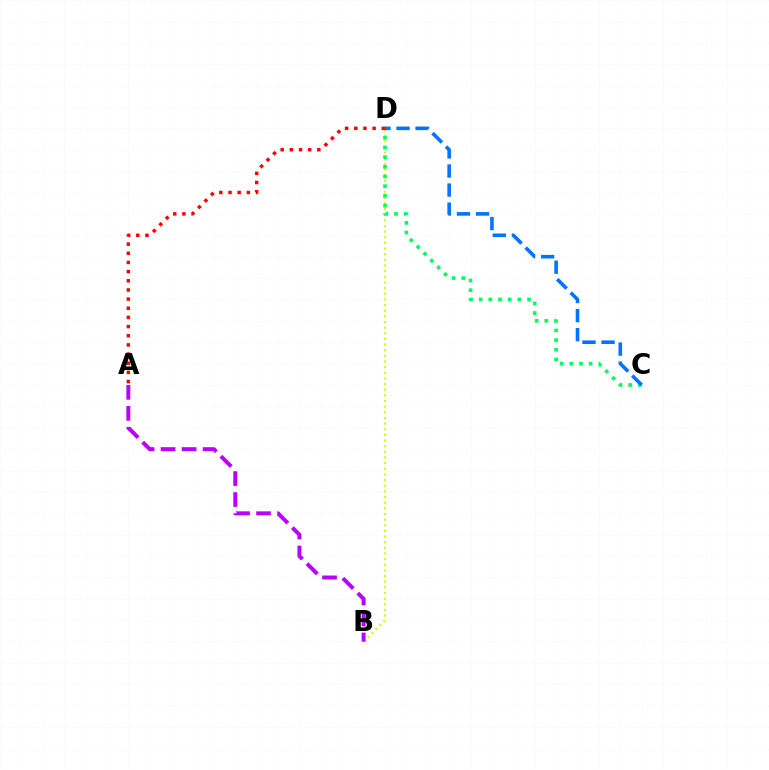{('B', 'D'): [{'color': '#d1ff00', 'line_style': 'dotted', 'thickness': 1.53}], ('C', 'D'): [{'color': '#00ff5c', 'line_style': 'dotted', 'thickness': 2.63}, {'color': '#0074ff', 'line_style': 'dashed', 'thickness': 2.59}], ('A', 'B'): [{'color': '#b900ff', 'line_style': 'dashed', 'thickness': 2.85}], ('A', 'D'): [{'color': '#ff0000', 'line_style': 'dotted', 'thickness': 2.49}]}